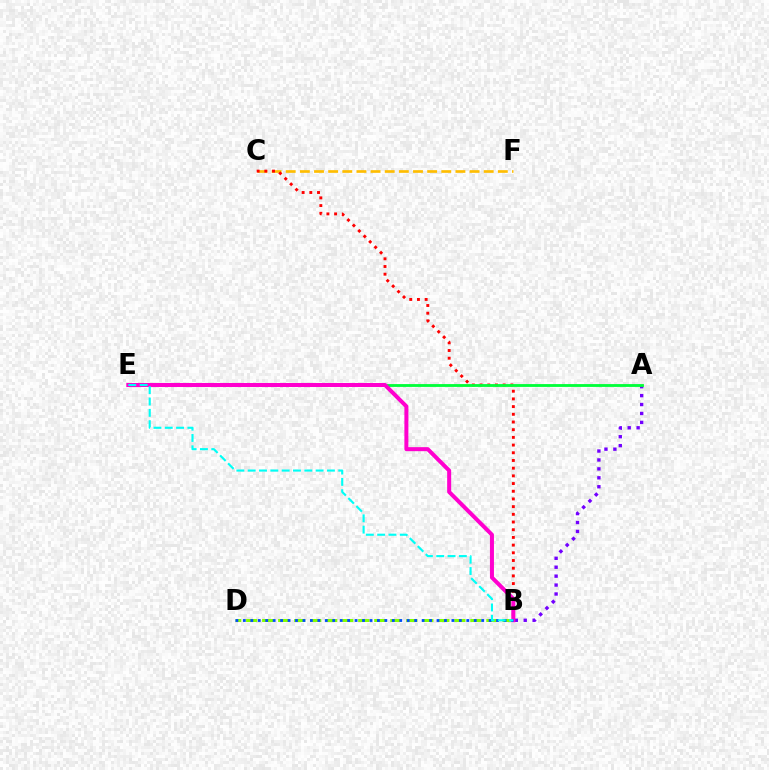{('B', 'D'): [{'color': '#84ff00', 'line_style': 'dashed', 'thickness': 2.18}, {'color': '#004bff', 'line_style': 'dotted', 'thickness': 2.02}], ('A', 'B'): [{'color': '#7200ff', 'line_style': 'dotted', 'thickness': 2.43}], ('C', 'F'): [{'color': '#ffbd00', 'line_style': 'dashed', 'thickness': 1.92}], ('B', 'C'): [{'color': '#ff0000', 'line_style': 'dotted', 'thickness': 2.09}], ('A', 'E'): [{'color': '#00ff39', 'line_style': 'solid', 'thickness': 2.04}], ('B', 'E'): [{'color': '#ff00cf', 'line_style': 'solid', 'thickness': 2.89}, {'color': '#00fff6', 'line_style': 'dashed', 'thickness': 1.54}]}